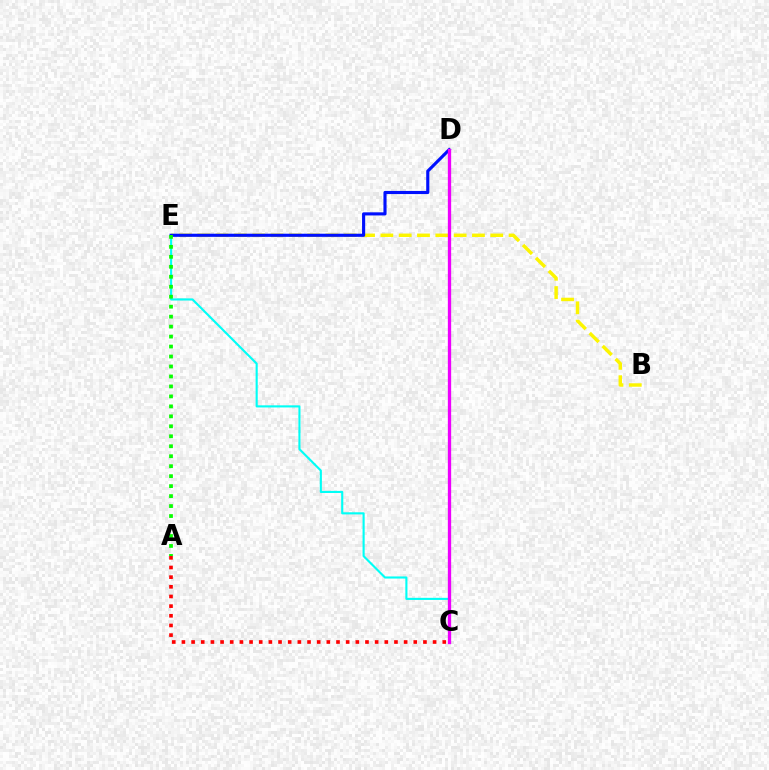{('B', 'E'): [{'color': '#fcf500', 'line_style': 'dashed', 'thickness': 2.49}], ('C', 'E'): [{'color': '#00fff6', 'line_style': 'solid', 'thickness': 1.52}], ('D', 'E'): [{'color': '#0010ff', 'line_style': 'solid', 'thickness': 2.25}], ('C', 'D'): [{'color': '#ee00ff', 'line_style': 'solid', 'thickness': 2.38}], ('A', 'C'): [{'color': '#ff0000', 'line_style': 'dotted', 'thickness': 2.62}], ('A', 'E'): [{'color': '#08ff00', 'line_style': 'dotted', 'thickness': 2.71}]}